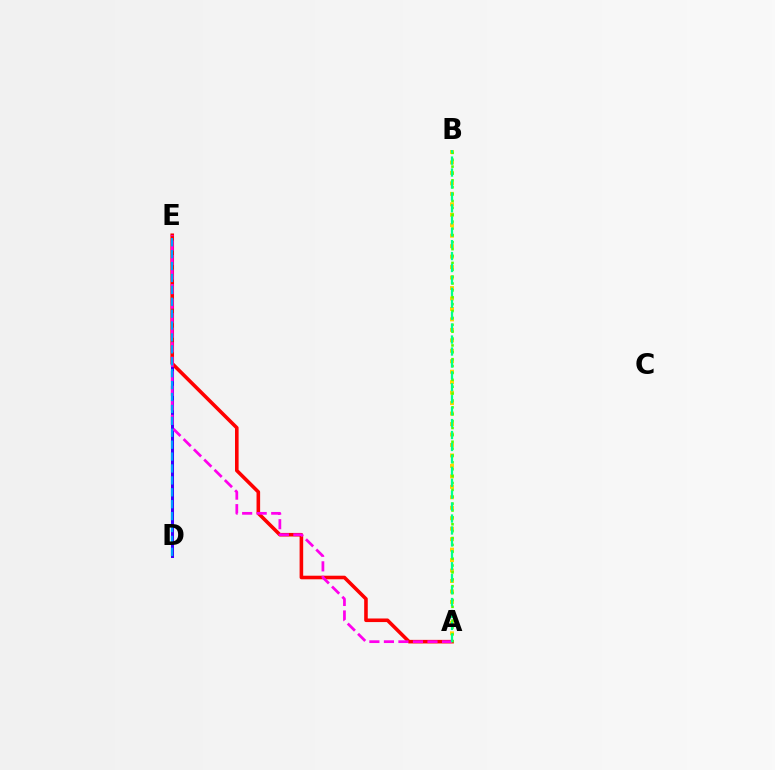{('D', 'E'): [{'color': '#3700ff', 'line_style': 'solid', 'thickness': 2.18}, {'color': '#009eff', 'line_style': 'dashed', 'thickness': 1.62}], ('A', 'E'): [{'color': '#ff0000', 'line_style': 'solid', 'thickness': 2.58}, {'color': '#ff00ed', 'line_style': 'dashed', 'thickness': 1.97}], ('A', 'B'): [{'color': '#ffd500', 'line_style': 'dotted', 'thickness': 2.84}, {'color': '#4fff00', 'line_style': 'dotted', 'thickness': 1.87}, {'color': '#00ff86', 'line_style': 'dashed', 'thickness': 1.62}]}